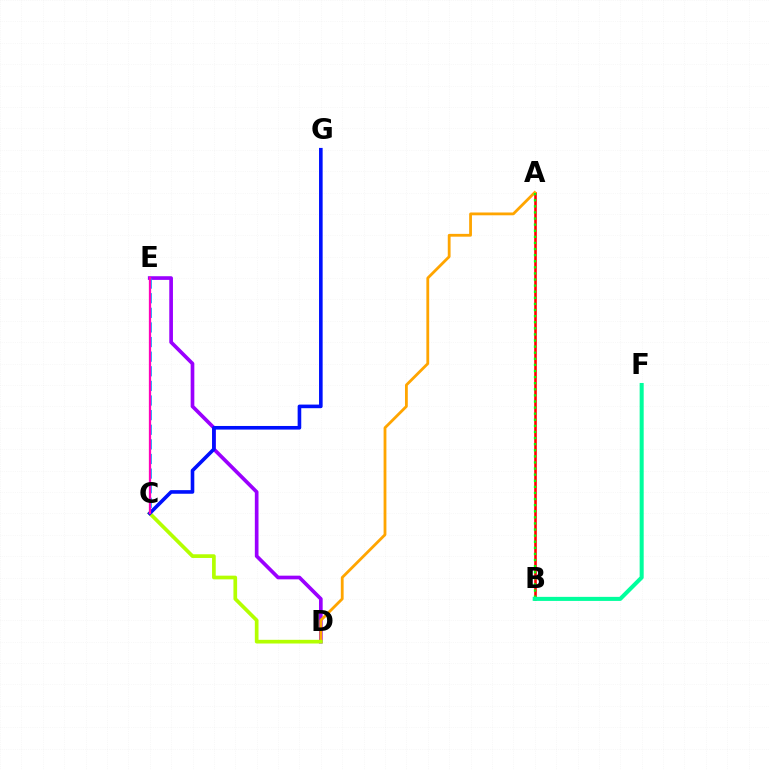{('A', 'B'): [{'color': '#ff0000', 'line_style': 'solid', 'thickness': 1.87}, {'color': '#08ff00', 'line_style': 'dotted', 'thickness': 1.66}], ('D', 'E'): [{'color': '#9b00ff', 'line_style': 'solid', 'thickness': 2.64}], ('A', 'D'): [{'color': '#ffa500', 'line_style': 'solid', 'thickness': 2.02}], ('C', 'D'): [{'color': '#b3ff00', 'line_style': 'solid', 'thickness': 2.66}], ('C', 'E'): [{'color': '#00b5ff', 'line_style': 'dashed', 'thickness': 1.99}, {'color': '#ff00bd', 'line_style': 'solid', 'thickness': 1.64}], ('C', 'G'): [{'color': '#0010ff', 'line_style': 'solid', 'thickness': 2.6}], ('B', 'F'): [{'color': '#00ff9d', 'line_style': 'solid', 'thickness': 2.91}]}